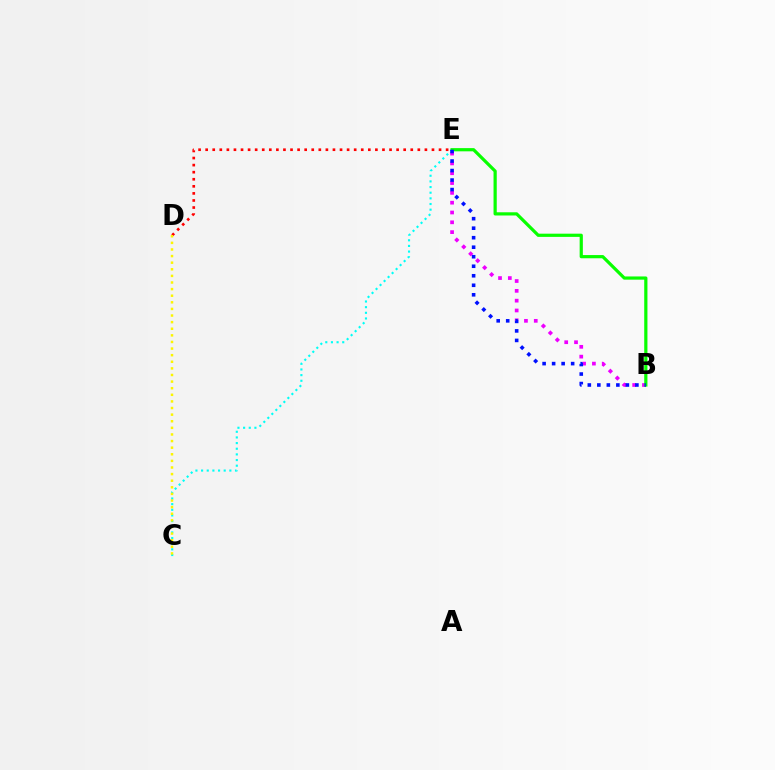{('B', 'E'): [{'color': '#ee00ff', 'line_style': 'dotted', 'thickness': 2.67}, {'color': '#08ff00', 'line_style': 'solid', 'thickness': 2.31}, {'color': '#0010ff', 'line_style': 'dotted', 'thickness': 2.59}], ('C', 'E'): [{'color': '#00fff6', 'line_style': 'dotted', 'thickness': 1.54}], ('D', 'E'): [{'color': '#ff0000', 'line_style': 'dotted', 'thickness': 1.92}], ('C', 'D'): [{'color': '#fcf500', 'line_style': 'dotted', 'thickness': 1.8}]}